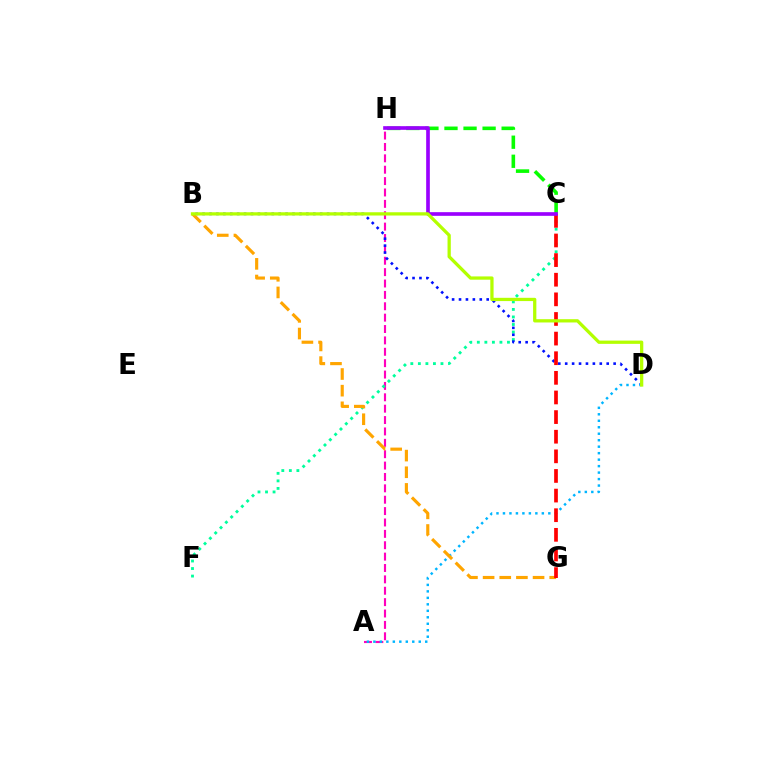{('A', 'H'): [{'color': '#ff00bd', 'line_style': 'dashed', 'thickness': 1.55}], ('C', 'F'): [{'color': '#00ff9d', 'line_style': 'dotted', 'thickness': 2.05}], ('B', 'D'): [{'color': '#0010ff', 'line_style': 'dotted', 'thickness': 1.88}, {'color': '#b3ff00', 'line_style': 'solid', 'thickness': 2.35}], ('C', 'H'): [{'color': '#08ff00', 'line_style': 'dashed', 'thickness': 2.59}, {'color': '#9b00ff', 'line_style': 'solid', 'thickness': 2.64}], ('A', 'D'): [{'color': '#00b5ff', 'line_style': 'dotted', 'thickness': 1.76}], ('B', 'G'): [{'color': '#ffa500', 'line_style': 'dashed', 'thickness': 2.26}], ('C', 'G'): [{'color': '#ff0000', 'line_style': 'dashed', 'thickness': 2.67}]}